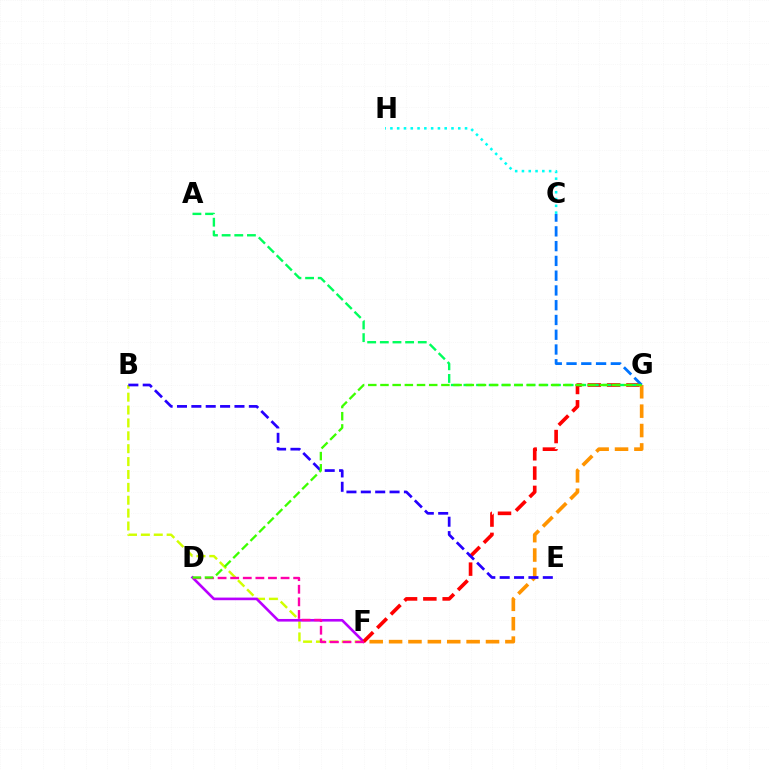{('B', 'F'): [{'color': '#d1ff00', 'line_style': 'dashed', 'thickness': 1.75}], ('D', 'F'): [{'color': '#b900ff', 'line_style': 'solid', 'thickness': 1.89}, {'color': '#ff00ac', 'line_style': 'dashed', 'thickness': 1.71}], ('F', 'G'): [{'color': '#ff0000', 'line_style': 'dashed', 'thickness': 2.62}, {'color': '#ff9400', 'line_style': 'dashed', 'thickness': 2.63}], ('A', 'G'): [{'color': '#00ff5c', 'line_style': 'dashed', 'thickness': 1.72}], ('C', 'G'): [{'color': '#0074ff', 'line_style': 'dashed', 'thickness': 2.01}], ('B', 'E'): [{'color': '#2500ff', 'line_style': 'dashed', 'thickness': 1.95}], ('D', 'G'): [{'color': '#3dff00', 'line_style': 'dashed', 'thickness': 1.66}], ('C', 'H'): [{'color': '#00fff6', 'line_style': 'dotted', 'thickness': 1.84}]}